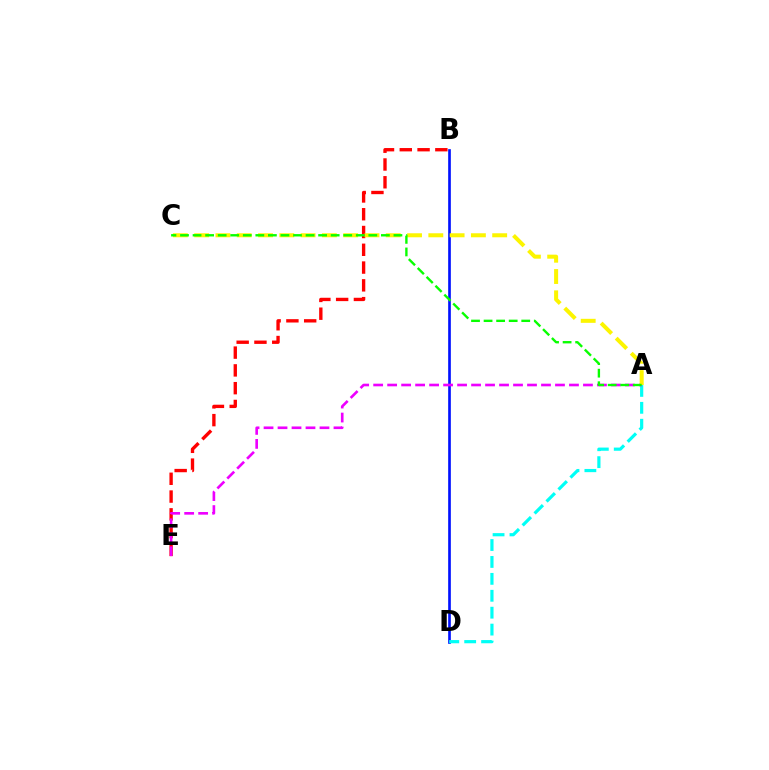{('B', 'D'): [{'color': '#0010ff', 'line_style': 'solid', 'thickness': 1.92}], ('B', 'E'): [{'color': '#ff0000', 'line_style': 'dashed', 'thickness': 2.42}], ('A', 'D'): [{'color': '#00fff6', 'line_style': 'dashed', 'thickness': 2.3}], ('A', 'E'): [{'color': '#ee00ff', 'line_style': 'dashed', 'thickness': 1.9}], ('A', 'C'): [{'color': '#fcf500', 'line_style': 'dashed', 'thickness': 2.89}, {'color': '#08ff00', 'line_style': 'dashed', 'thickness': 1.71}]}